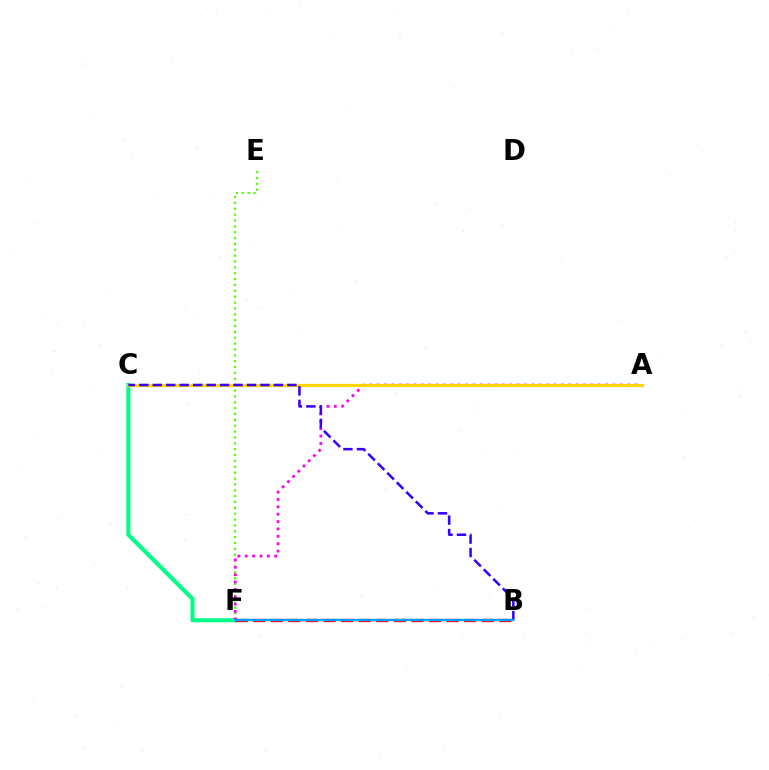{('C', 'F'): [{'color': '#00ff86', 'line_style': 'solid', 'thickness': 2.91}], ('E', 'F'): [{'color': '#4fff00', 'line_style': 'dotted', 'thickness': 1.59}], ('A', 'F'): [{'color': '#ff00ed', 'line_style': 'dotted', 'thickness': 2.0}], ('B', 'F'): [{'color': '#ff0000', 'line_style': 'dashed', 'thickness': 2.39}, {'color': '#009eff', 'line_style': 'solid', 'thickness': 1.69}], ('A', 'C'): [{'color': '#ffd500', 'line_style': 'solid', 'thickness': 2.31}], ('B', 'C'): [{'color': '#3700ff', 'line_style': 'dashed', 'thickness': 1.83}]}